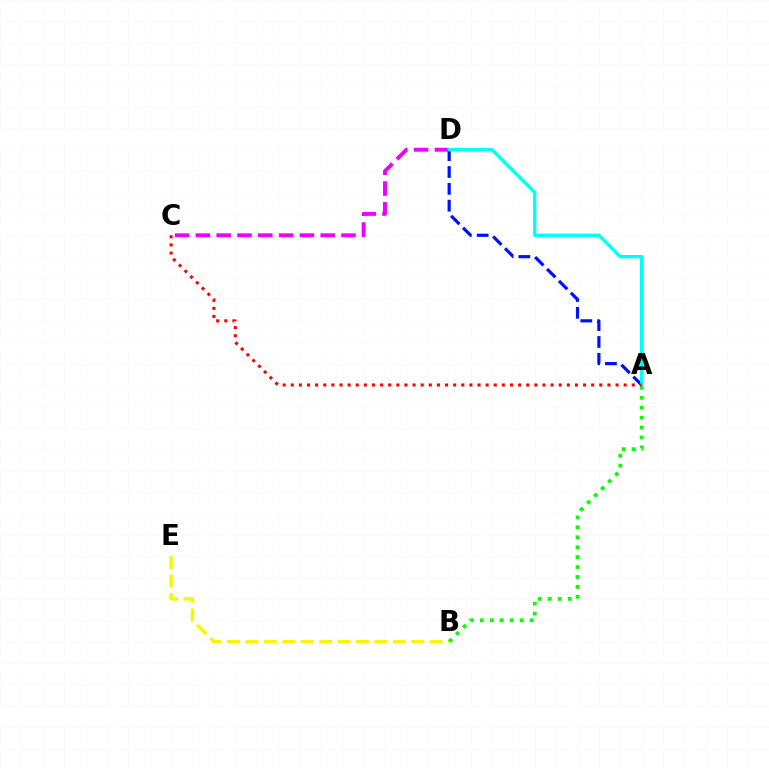{('C', 'D'): [{'color': '#ee00ff', 'line_style': 'dashed', 'thickness': 2.83}], ('B', 'E'): [{'color': '#fcf500', 'line_style': 'dashed', 'thickness': 2.5}], ('A', 'D'): [{'color': '#0010ff', 'line_style': 'dashed', 'thickness': 2.29}, {'color': '#00fff6', 'line_style': 'solid', 'thickness': 2.42}], ('A', 'B'): [{'color': '#08ff00', 'line_style': 'dotted', 'thickness': 2.7}], ('A', 'C'): [{'color': '#ff0000', 'line_style': 'dotted', 'thickness': 2.21}]}